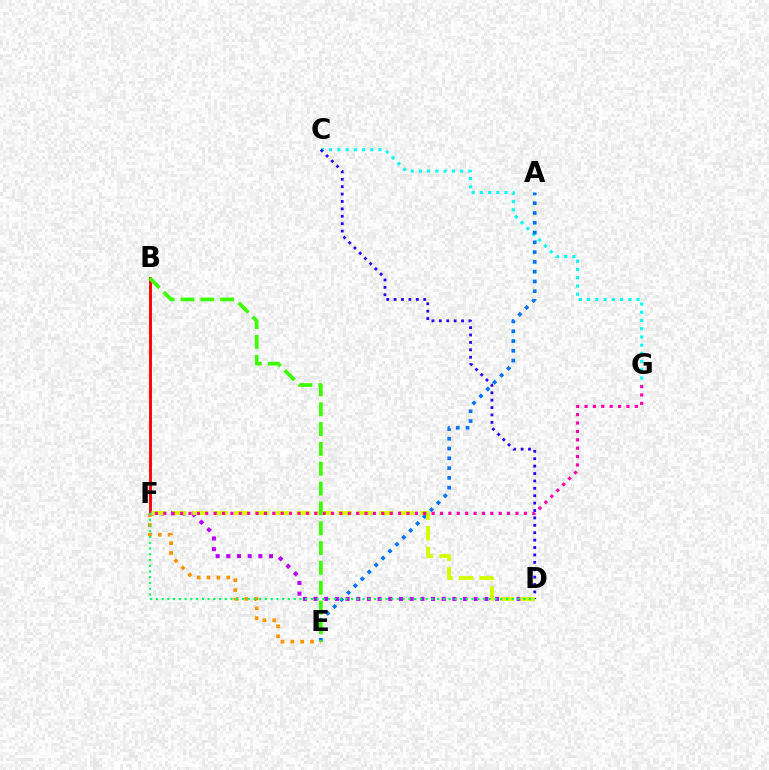{('B', 'F'): [{'color': '#ff0000', 'line_style': 'solid', 'thickness': 2.07}], ('C', 'G'): [{'color': '#00fff6', 'line_style': 'dotted', 'thickness': 2.24}], ('A', 'E'): [{'color': '#0074ff', 'line_style': 'dotted', 'thickness': 2.66}], ('D', 'F'): [{'color': '#b900ff', 'line_style': 'dotted', 'thickness': 2.9}, {'color': '#d1ff00', 'line_style': 'dashed', 'thickness': 2.81}, {'color': '#00ff5c', 'line_style': 'dotted', 'thickness': 1.56}], ('E', 'F'): [{'color': '#ff9400', 'line_style': 'dotted', 'thickness': 2.68}], ('C', 'D'): [{'color': '#2500ff', 'line_style': 'dotted', 'thickness': 2.01}], ('F', 'G'): [{'color': '#ff00ac', 'line_style': 'dotted', 'thickness': 2.28}], ('B', 'E'): [{'color': '#3dff00', 'line_style': 'dashed', 'thickness': 2.69}]}